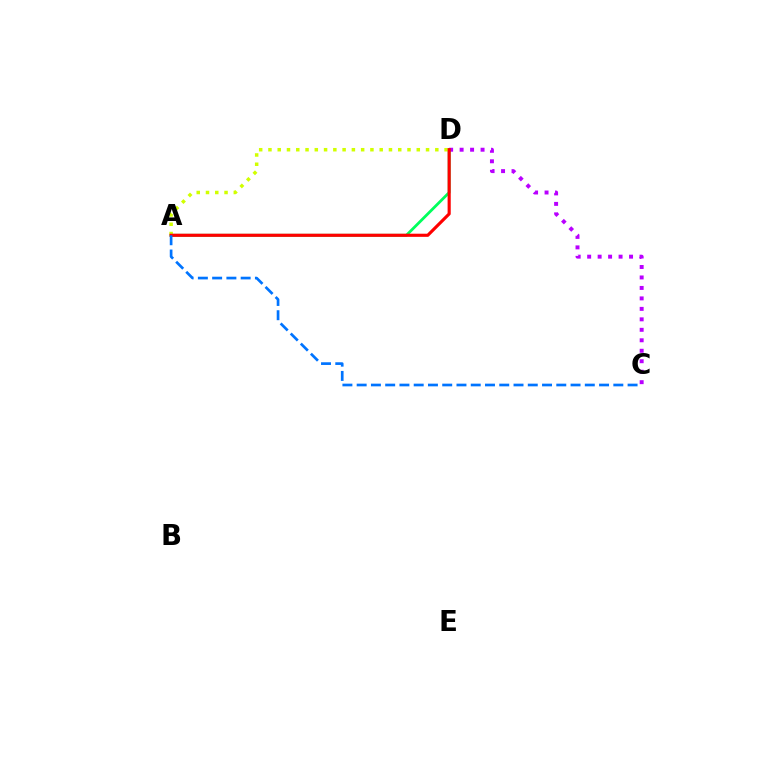{('A', 'D'): [{'color': '#00ff5c', 'line_style': 'solid', 'thickness': 2.01}, {'color': '#d1ff00', 'line_style': 'dotted', 'thickness': 2.52}, {'color': '#ff0000', 'line_style': 'solid', 'thickness': 2.26}], ('C', 'D'): [{'color': '#b900ff', 'line_style': 'dotted', 'thickness': 2.85}], ('A', 'C'): [{'color': '#0074ff', 'line_style': 'dashed', 'thickness': 1.94}]}